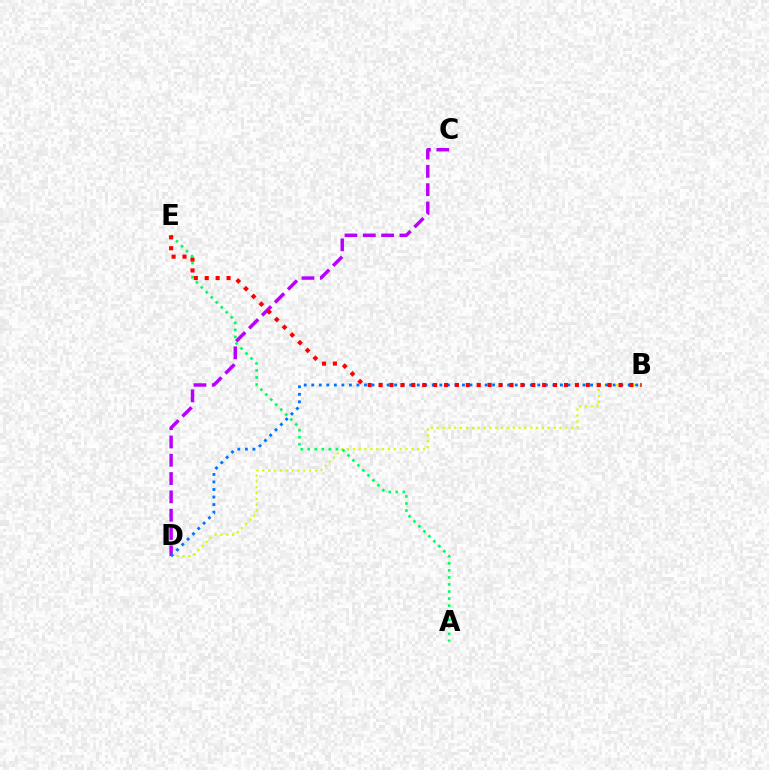{('B', 'D'): [{'color': '#d1ff00', 'line_style': 'dotted', 'thickness': 1.59}, {'color': '#0074ff', 'line_style': 'dotted', 'thickness': 2.05}], ('C', 'D'): [{'color': '#b900ff', 'line_style': 'dashed', 'thickness': 2.49}], ('A', 'E'): [{'color': '#00ff5c', 'line_style': 'dotted', 'thickness': 1.92}], ('B', 'E'): [{'color': '#ff0000', 'line_style': 'dotted', 'thickness': 2.96}]}